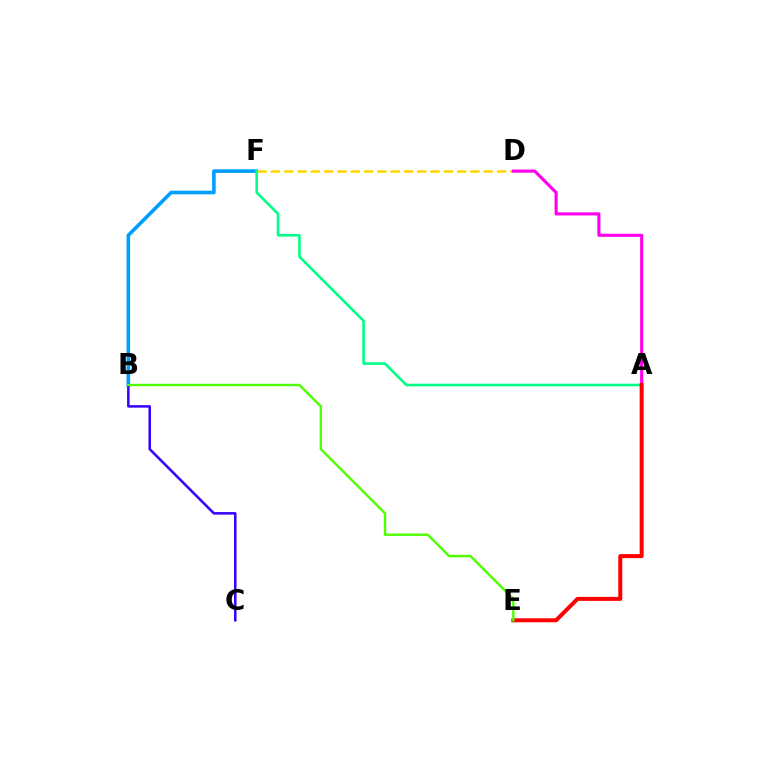{('B', 'F'): [{'color': '#009eff', 'line_style': 'solid', 'thickness': 2.59}], ('B', 'C'): [{'color': '#3700ff', 'line_style': 'solid', 'thickness': 1.82}], ('A', 'F'): [{'color': '#00ff86', 'line_style': 'solid', 'thickness': 1.86}], ('D', 'F'): [{'color': '#ffd500', 'line_style': 'dashed', 'thickness': 1.81}], ('A', 'D'): [{'color': '#ff00ed', 'line_style': 'solid', 'thickness': 2.24}], ('A', 'E'): [{'color': '#ff0000', 'line_style': 'solid', 'thickness': 2.88}], ('B', 'E'): [{'color': '#4fff00', 'line_style': 'solid', 'thickness': 1.73}]}